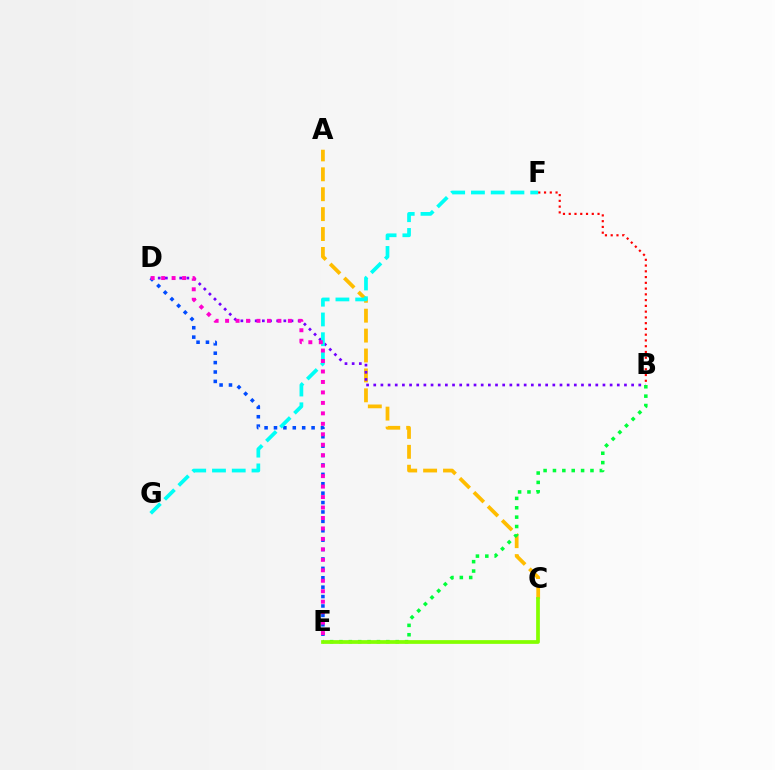{('A', 'C'): [{'color': '#ffbd00', 'line_style': 'dashed', 'thickness': 2.7}], ('B', 'D'): [{'color': '#7200ff', 'line_style': 'dotted', 'thickness': 1.95}], ('B', 'E'): [{'color': '#00ff39', 'line_style': 'dotted', 'thickness': 2.55}], ('D', 'E'): [{'color': '#004bff', 'line_style': 'dotted', 'thickness': 2.55}, {'color': '#ff00cf', 'line_style': 'dotted', 'thickness': 2.84}], ('F', 'G'): [{'color': '#00fff6', 'line_style': 'dashed', 'thickness': 2.68}], ('C', 'E'): [{'color': '#84ff00', 'line_style': 'solid', 'thickness': 2.68}], ('B', 'F'): [{'color': '#ff0000', 'line_style': 'dotted', 'thickness': 1.57}]}